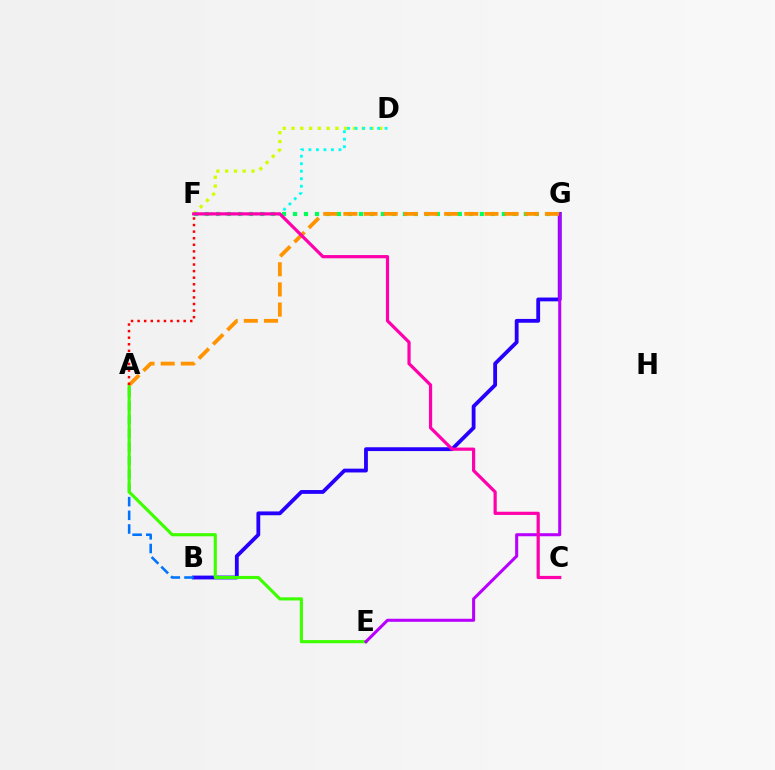{('B', 'G'): [{'color': '#2500ff', 'line_style': 'solid', 'thickness': 2.75}], ('F', 'G'): [{'color': '#00ff5c', 'line_style': 'dotted', 'thickness': 2.99}], ('A', 'B'): [{'color': '#0074ff', 'line_style': 'dashed', 'thickness': 1.86}], ('D', 'F'): [{'color': '#d1ff00', 'line_style': 'dotted', 'thickness': 2.39}, {'color': '#00fff6', 'line_style': 'dotted', 'thickness': 2.04}], ('A', 'E'): [{'color': '#3dff00', 'line_style': 'solid', 'thickness': 2.25}], ('E', 'G'): [{'color': '#b900ff', 'line_style': 'solid', 'thickness': 2.19}], ('A', 'G'): [{'color': '#ff9400', 'line_style': 'dashed', 'thickness': 2.74}], ('A', 'F'): [{'color': '#ff0000', 'line_style': 'dotted', 'thickness': 1.79}], ('C', 'F'): [{'color': '#ff00ac', 'line_style': 'solid', 'thickness': 2.3}]}